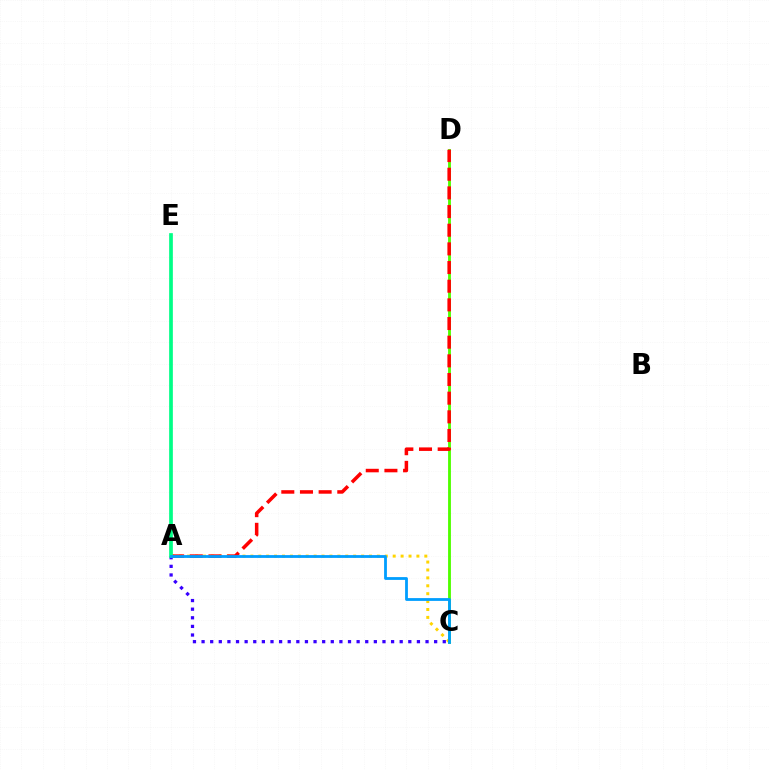{('A', 'E'): [{'color': '#ff00ed', 'line_style': 'dashed', 'thickness': 1.51}, {'color': '#00ff86', 'line_style': 'solid', 'thickness': 2.66}], ('A', 'C'): [{'color': '#ffd500', 'line_style': 'dotted', 'thickness': 2.15}, {'color': '#3700ff', 'line_style': 'dotted', 'thickness': 2.34}, {'color': '#009eff', 'line_style': 'solid', 'thickness': 2.01}], ('C', 'D'): [{'color': '#4fff00', 'line_style': 'solid', 'thickness': 2.05}], ('A', 'D'): [{'color': '#ff0000', 'line_style': 'dashed', 'thickness': 2.54}]}